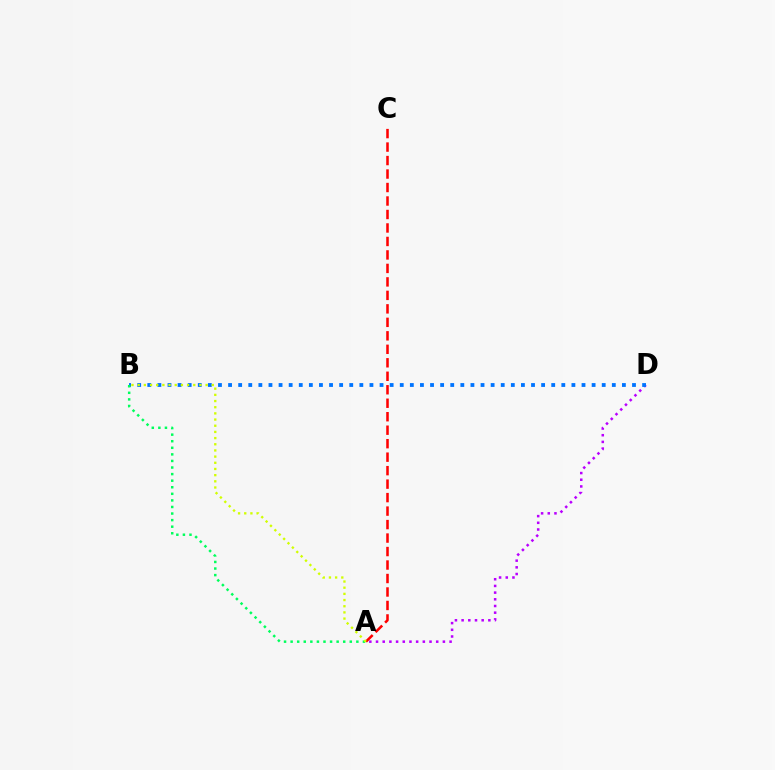{('A', 'D'): [{'color': '#b900ff', 'line_style': 'dotted', 'thickness': 1.82}], ('B', 'D'): [{'color': '#0074ff', 'line_style': 'dotted', 'thickness': 2.74}], ('A', 'C'): [{'color': '#ff0000', 'line_style': 'dashed', 'thickness': 1.83}], ('A', 'B'): [{'color': '#00ff5c', 'line_style': 'dotted', 'thickness': 1.79}, {'color': '#d1ff00', 'line_style': 'dotted', 'thickness': 1.68}]}